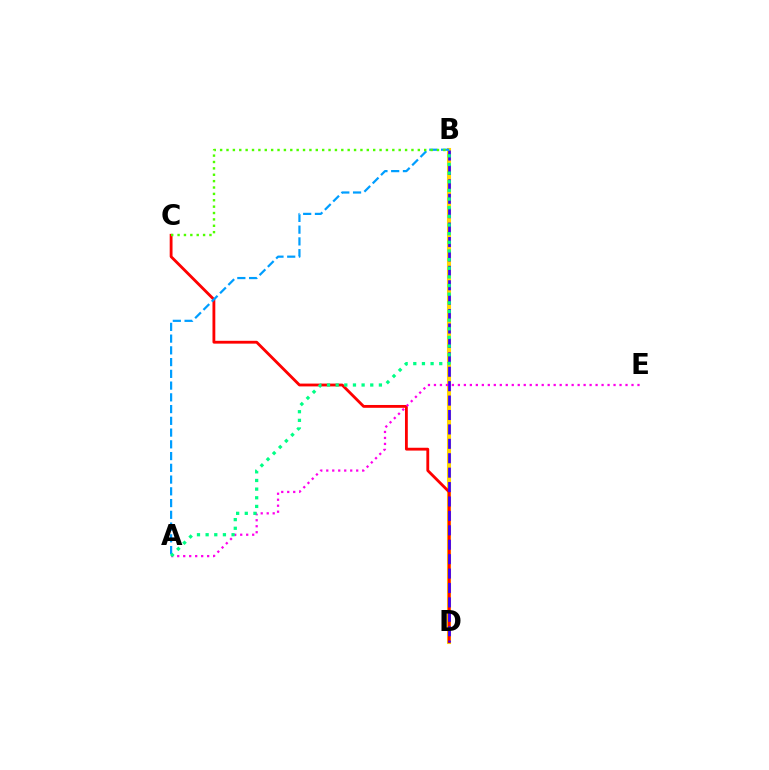{('B', 'D'): [{'color': '#ffd500', 'line_style': 'solid', 'thickness': 2.94}, {'color': '#3700ff', 'line_style': 'dashed', 'thickness': 1.96}], ('C', 'D'): [{'color': '#ff0000', 'line_style': 'solid', 'thickness': 2.04}], ('A', 'E'): [{'color': '#ff00ed', 'line_style': 'dotted', 'thickness': 1.63}], ('A', 'B'): [{'color': '#009eff', 'line_style': 'dashed', 'thickness': 1.6}, {'color': '#00ff86', 'line_style': 'dotted', 'thickness': 2.35}], ('B', 'C'): [{'color': '#4fff00', 'line_style': 'dotted', 'thickness': 1.73}]}